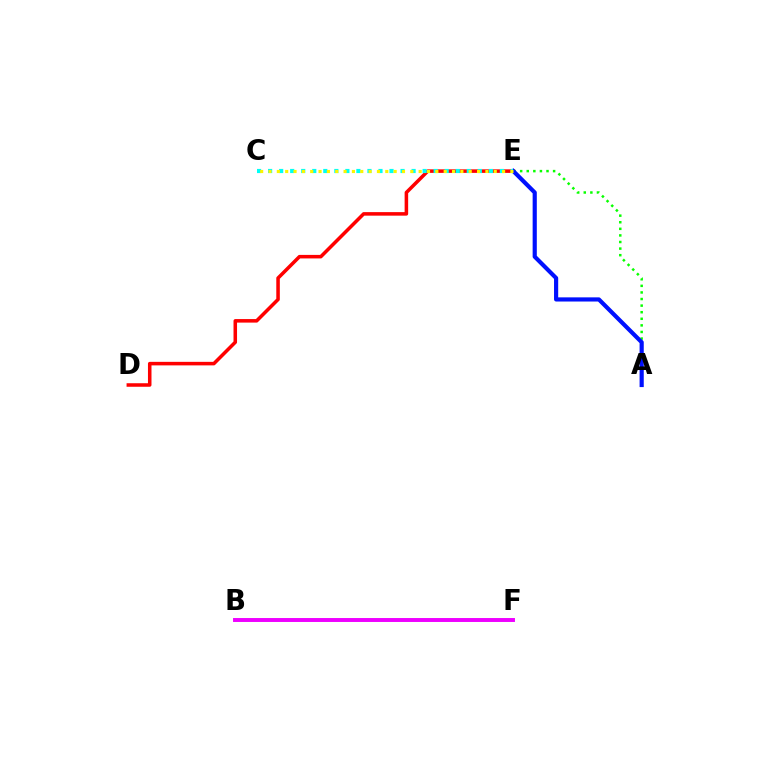{('B', 'F'): [{'color': '#ee00ff', 'line_style': 'solid', 'thickness': 2.83}], ('D', 'E'): [{'color': '#ff0000', 'line_style': 'solid', 'thickness': 2.54}], ('A', 'E'): [{'color': '#08ff00', 'line_style': 'dotted', 'thickness': 1.79}, {'color': '#0010ff', 'line_style': 'solid', 'thickness': 3.0}], ('C', 'E'): [{'color': '#00fff6', 'line_style': 'dotted', 'thickness': 3.0}, {'color': '#fcf500', 'line_style': 'dotted', 'thickness': 2.27}]}